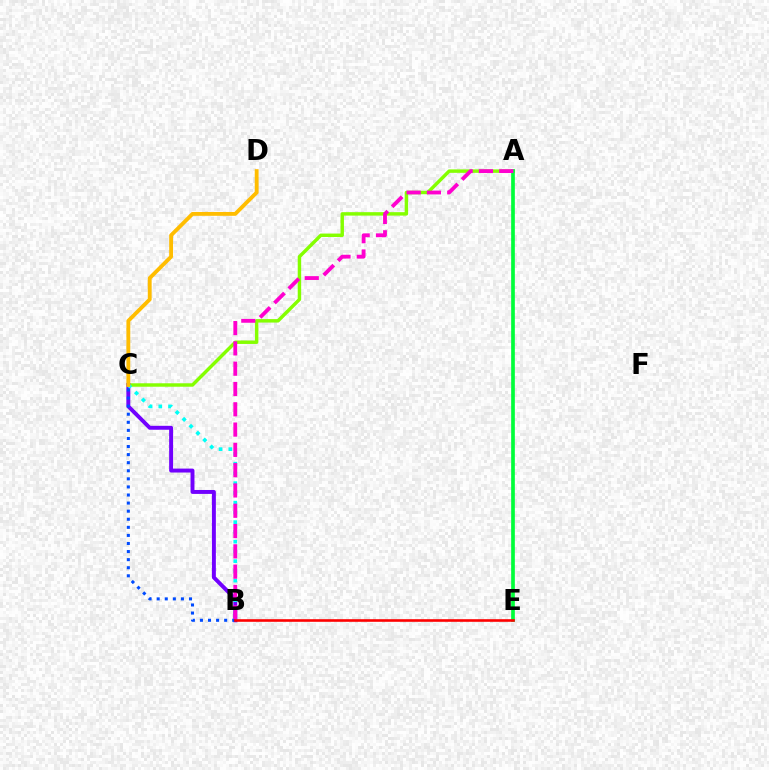{('A', 'C'): [{'color': '#84ff00', 'line_style': 'solid', 'thickness': 2.48}], ('A', 'E'): [{'color': '#00ff39', 'line_style': 'solid', 'thickness': 2.65}], ('B', 'C'): [{'color': '#7200ff', 'line_style': 'solid', 'thickness': 2.83}, {'color': '#00fff6', 'line_style': 'dotted', 'thickness': 2.65}, {'color': '#004bff', 'line_style': 'dotted', 'thickness': 2.2}], ('C', 'D'): [{'color': '#ffbd00', 'line_style': 'solid', 'thickness': 2.77}], ('A', 'B'): [{'color': '#ff00cf', 'line_style': 'dashed', 'thickness': 2.76}], ('B', 'E'): [{'color': '#ff0000', 'line_style': 'solid', 'thickness': 1.88}]}